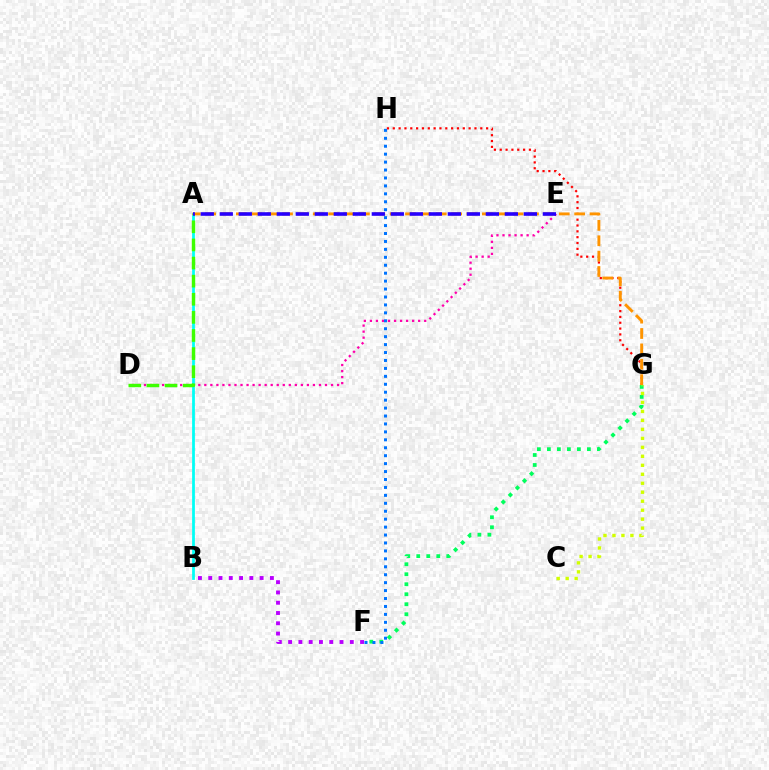{('D', 'E'): [{'color': '#ff00ac', 'line_style': 'dotted', 'thickness': 1.64}], ('F', 'G'): [{'color': '#00ff5c', 'line_style': 'dotted', 'thickness': 2.72}], ('G', 'H'): [{'color': '#ff0000', 'line_style': 'dotted', 'thickness': 1.59}], ('C', 'G'): [{'color': '#d1ff00', 'line_style': 'dotted', 'thickness': 2.44}], ('A', 'B'): [{'color': '#00fff6', 'line_style': 'solid', 'thickness': 1.99}], ('A', 'D'): [{'color': '#3dff00', 'line_style': 'dashed', 'thickness': 2.46}], ('F', 'H'): [{'color': '#0074ff', 'line_style': 'dotted', 'thickness': 2.16}], ('B', 'F'): [{'color': '#b900ff', 'line_style': 'dotted', 'thickness': 2.79}], ('A', 'G'): [{'color': '#ff9400', 'line_style': 'dashed', 'thickness': 2.09}], ('A', 'E'): [{'color': '#2500ff', 'line_style': 'dashed', 'thickness': 2.58}]}